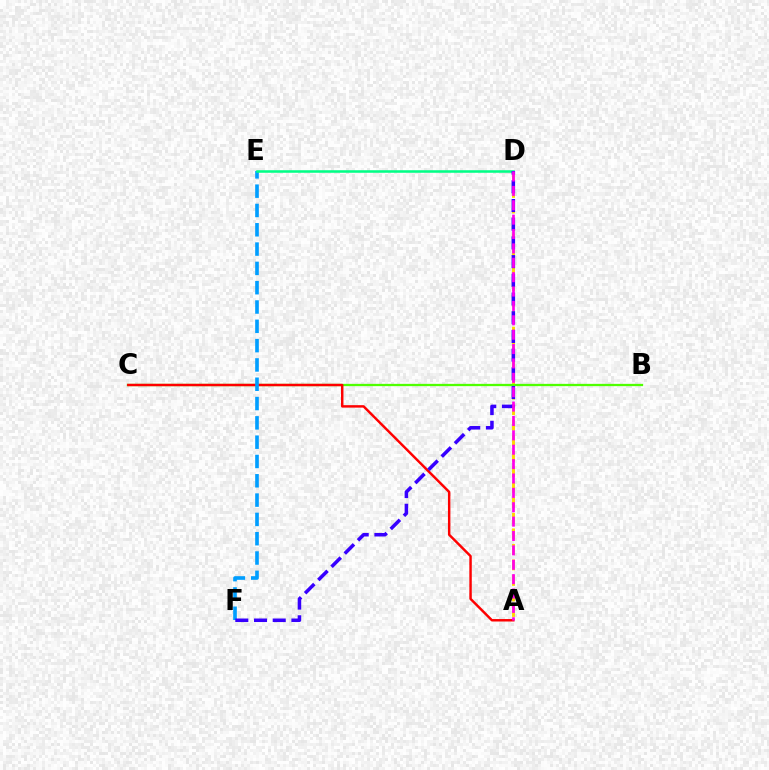{('A', 'D'): [{'color': '#ffd500', 'line_style': 'dashed', 'thickness': 2.11}, {'color': '#ff00ed', 'line_style': 'dashed', 'thickness': 1.95}], ('B', 'C'): [{'color': '#4fff00', 'line_style': 'solid', 'thickness': 1.65}], ('A', 'C'): [{'color': '#ff0000', 'line_style': 'solid', 'thickness': 1.76}], ('E', 'F'): [{'color': '#009eff', 'line_style': 'dashed', 'thickness': 2.62}], ('D', 'E'): [{'color': '#00ff86', 'line_style': 'solid', 'thickness': 1.83}], ('D', 'F'): [{'color': '#3700ff', 'line_style': 'dashed', 'thickness': 2.54}]}